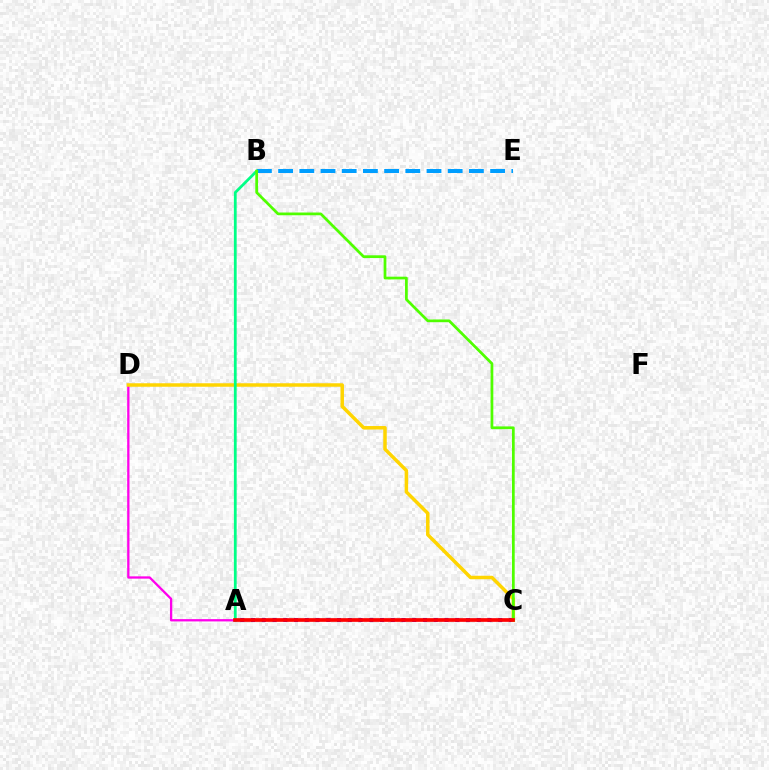{('A', 'D'): [{'color': '#ff00ed', 'line_style': 'solid', 'thickness': 1.65}], ('B', 'E'): [{'color': '#009eff', 'line_style': 'dashed', 'thickness': 2.88}], ('A', 'C'): [{'color': '#3700ff', 'line_style': 'dotted', 'thickness': 2.92}, {'color': '#ff0000', 'line_style': 'solid', 'thickness': 2.66}], ('C', 'D'): [{'color': '#ffd500', 'line_style': 'solid', 'thickness': 2.51}], ('A', 'B'): [{'color': '#00ff86', 'line_style': 'solid', 'thickness': 2.0}], ('B', 'C'): [{'color': '#4fff00', 'line_style': 'solid', 'thickness': 1.97}]}